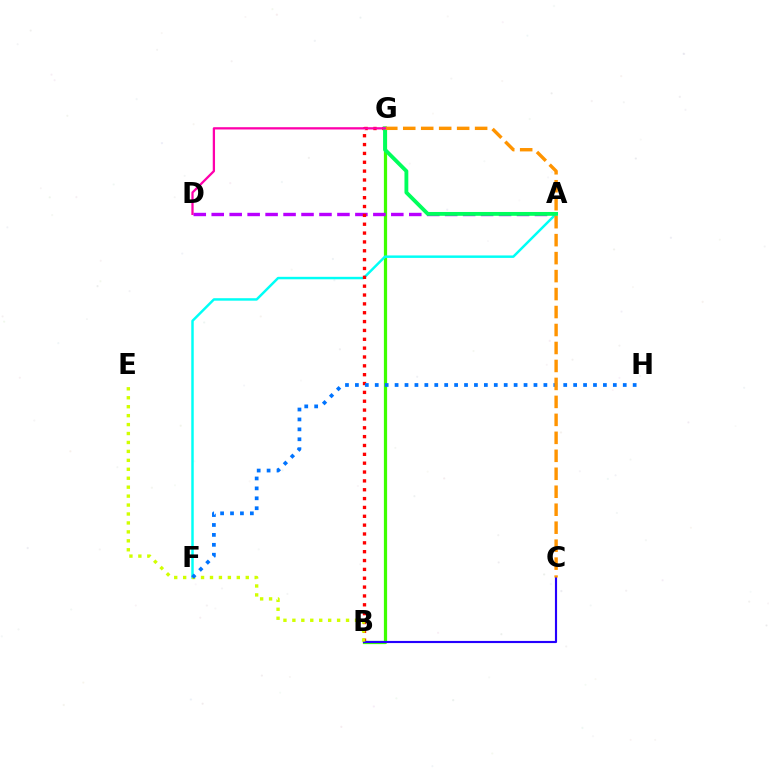{('B', 'G'): [{'color': '#3dff00', 'line_style': 'solid', 'thickness': 2.32}, {'color': '#ff0000', 'line_style': 'dotted', 'thickness': 2.4}], ('A', 'D'): [{'color': '#b900ff', 'line_style': 'dashed', 'thickness': 2.44}], ('A', 'F'): [{'color': '#00fff6', 'line_style': 'solid', 'thickness': 1.78}], ('B', 'C'): [{'color': '#2500ff', 'line_style': 'solid', 'thickness': 1.54}], ('B', 'E'): [{'color': '#d1ff00', 'line_style': 'dotted', 'thickness': 2.43}], ('A', 'G'): [{'color': '#00ff5c', 'line_style': 'solid', 'thickness': 2.77}], ('F', 'H'): [{'color': '#0074ff', 'line_style': 'dotted', 'thickness': 2.7}], ('C', 'G'): [{'color': '#ff9400', 'line_style': 'dashed', 'thickness': 2.44}], ('D', 'G'): [{'color': '#ff00ac', 'line_style': 'solid', 'thickness': 1.64}]}